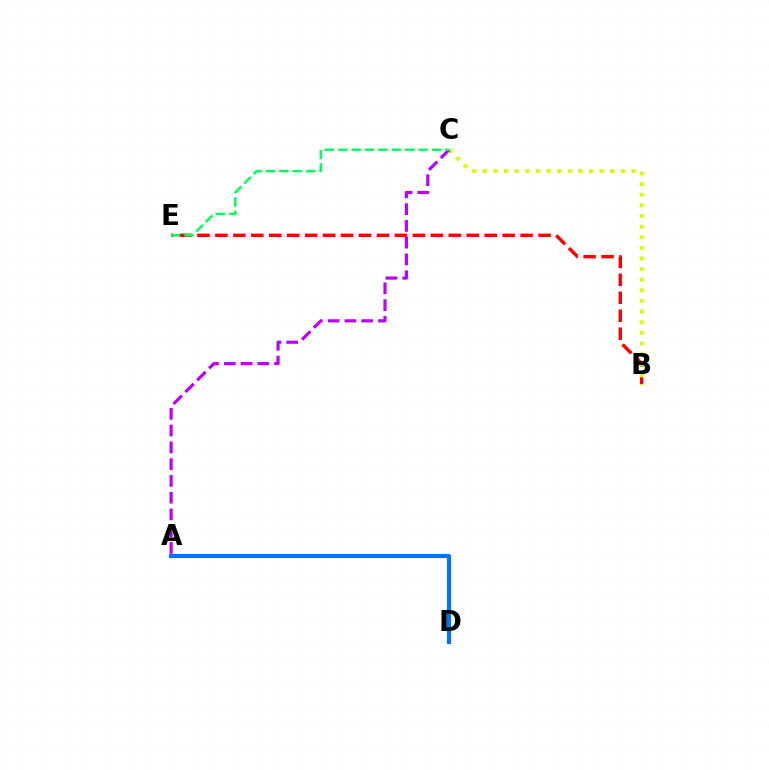{('A', 'D'): [{'color': '#0074ff', 'line_style': 'solid', 'thickness': 3.0}], ('B', 'E'): [{'color': '#ff0000', 'line_style': 'dashed', 'thickness': 2.44}], ('B', 'C'): [{'color': '#d1ff00', 'line_style': 'dotted', 'thickness': 2.89}], ('A', 'C'): [{'color': '#b900ff', 'line_style': 'dashed', 'thickness': 2.28}], ('C', 'E'): [{'color': '#00ff5c', 'line_style': 'dashed', 'thickness': 1.82}]}